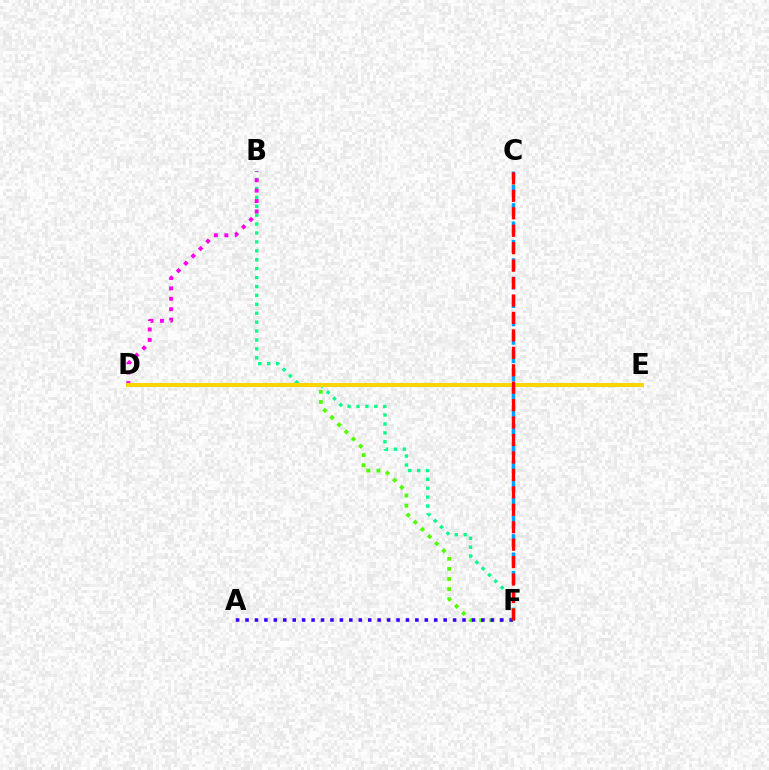{('D', 'F'): [{'color': '#4fff00', 'line_style': 'dotted', 'thickness': 2.75}], ('C', 'F'): [{'color': '#009eff', 'line_style': 'dashed', 'thickness': 2.5}, {'color': '#ff0000', 'line_style': 'dashed', 'thickness': 2.37}], ('A', 'F'): [{'color': '#3700ff', 'line_style': 'dotted', 'thickness': 2.56}], ('B', 'F'): [{'color': '#00ff86', 'line_style': 'dotted', 'thickness': 2.42}], ('B', 'D'): [{'color': '#ff00ed', 'line_style': 'dotted', 'thickness': 2.83}], ('D', 'E'): [{'color': '#ffd500', 'line_style': 'solid', 'thickness': 2.85}]}